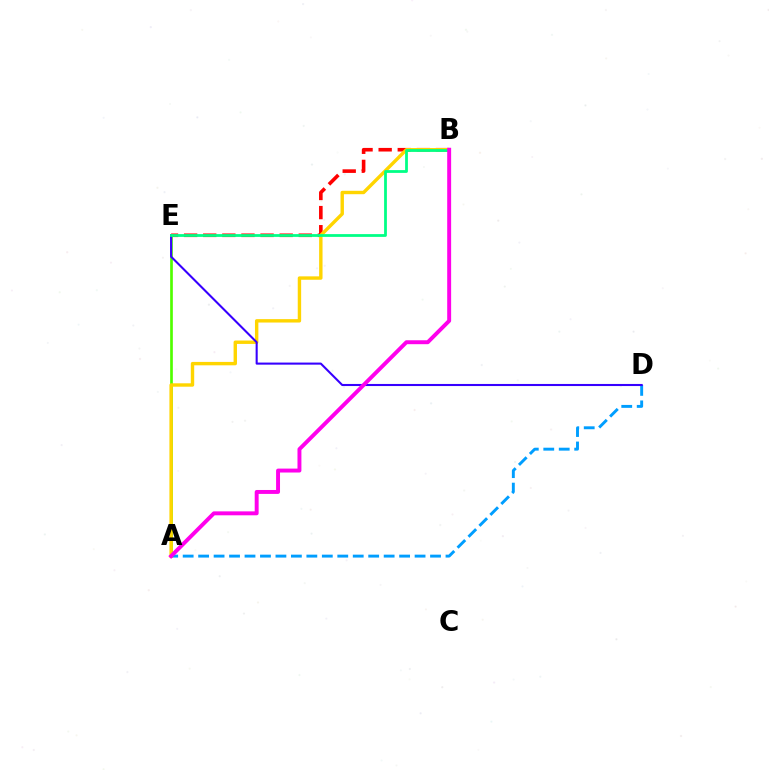{('B', 'E'): [{'color': '#ff0000', 'line_style': 'dashed', 'thickness': 2.6}, {'color': '#00ff86', 'line_style': 'solid', 'thickness': 2.0}], ('A', 'E'): [{'color': '#4fff00', 'line_style': 'solid', 'thickness': 1.93}], ('A', 'D'): [{'color': '#009eff', 'line_style': 'dashed', 'thickness': 2.1}], ('A', 'B'): [{'color': '#ffd500', 'line_style': 'solid', 'thickness': 2.45}, {'color': '#ff00ed', 'line_style': 'solid', 'thickness': 2.83}], ('D', 'E'): [{'color': '#3700ff', 'line_style': 'solid', 'thickness': 1.5}]}